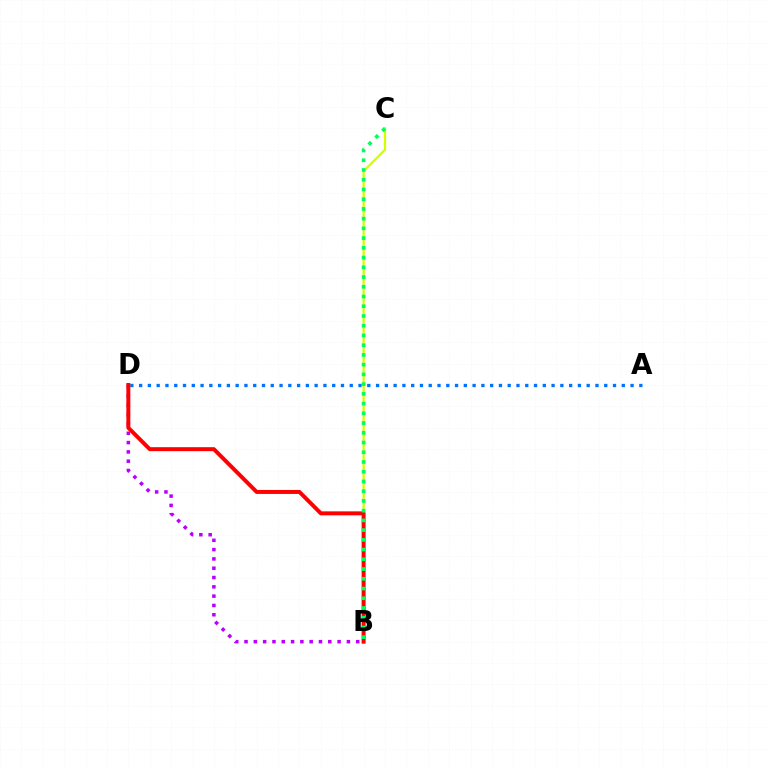{('B', 'D'): [{'color': '#b900ff', 'line_style': 'dotted', 'thickness': 2.53}, {'color': '#ff0000', 'line_style': 'solid', 'thickness': 2.86}], ('A', 'D'): [{'color': '#0074ff', 'line_style': 'dotted', 'thickness': 2.38}], ('B', 'C'): [{'color': '#d1ff00', 'line_style': 'solid', 'thickness': 1.65}, {'color': '#00ff5c', 'line_style': 'dotted', 'thickness': 2.64}]}